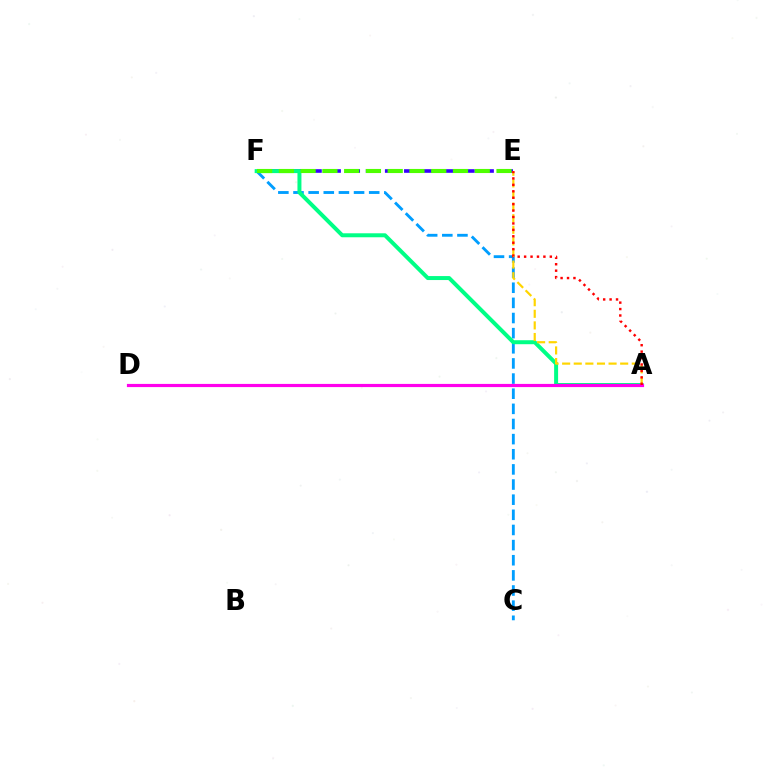{('C', 'F'): [{'color': '#009eff', 'line_style': 'dashed', 'thickness': 2.06}], ('E', 'F'): [{'color': '#3700ff', 'line_style': 'dashed', 'thickness': 2.6}, {'color': '#4fff00', 'line_style': 'dashed', 'thickness': 2.96}], ('A', 'F'): [{'color': '#00ff86', 'line_style': 'solid', 'thickness': 2.87}], ('A', 'E'): [{'color': '#ffd500', 'line_style': 'dashed', 'thickness': 1.58}, {'color': '#ff0000', 'line_style': 'dotted', 'thickness': 1.75}], ('A', 'D'): [{'color': '#ff00ed', 'line_style': 'solid', 'thickness': 2.29}]}